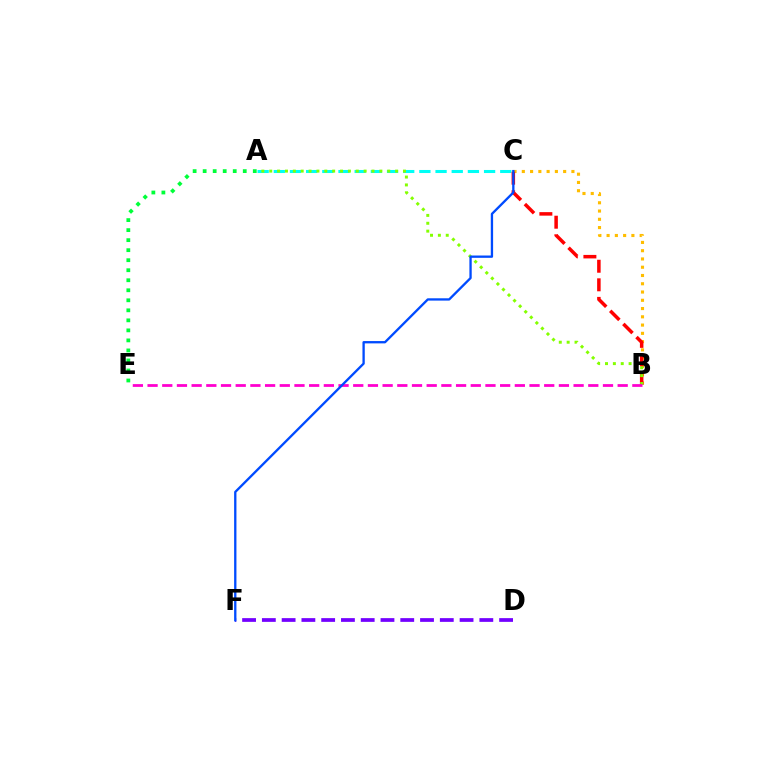{('A', 'C'): [{'color': '#00fff6', 'line_style': 'dashed', 'thickness': 2.2}], ('B', 'C'): [{'color': '#ffbd00', 'line_style': 'dotted', 'thickness': 2.25}, {'color': '#ff0000', 'line_style': 'dashed', 'thickness': 2.52}], ('A', 'B'): [{'color': '#84ff00', 'line_style': 'dotted', 'thickness': 2.14}], ('A', 'E'): [{'color': '#00ff39', 'line_style': 'dotted', 'thickness': 2.72}], ('B', 'E'): [{'color': '#ff00cf', 'line_style': 'dashed', 'thickness': 2.0}], ('D', 'F'): [{'color': '#7200ff', 'line_style': 'dashed', 'thickness': 2.69}], ('C', 'F'): [{'color': '#004bff', 'line_style': 'solid', 'thickness': 1.67}]}